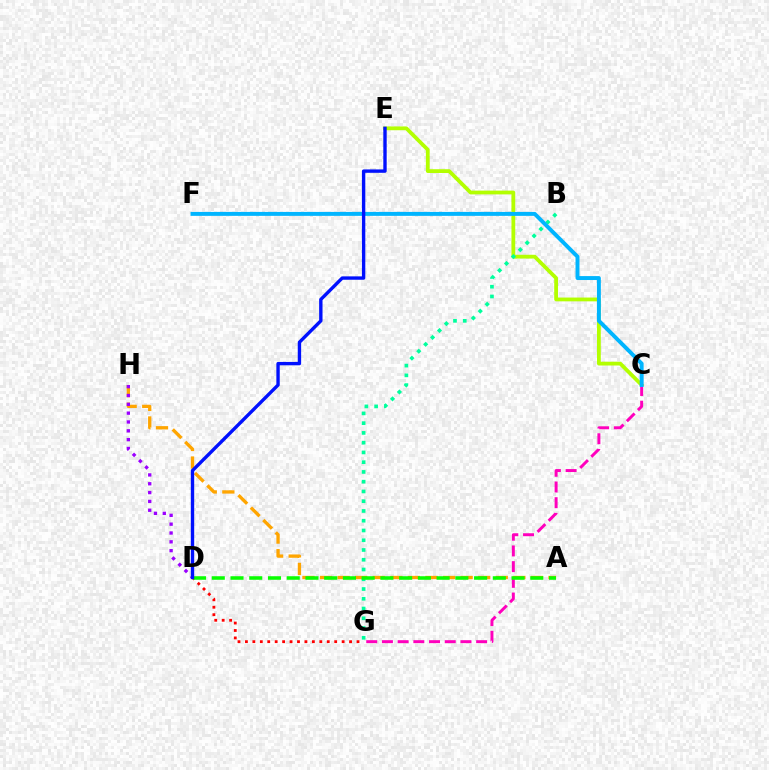{('C', 'E'): [{'color': '#b3ff00', 'line_style': 'solid', 'thickness': 2.73}], ('C', 'G'): [{'color': '#ff00bd', 'line_style': 'dashed', 'thickness': 2.13}], ('A', 'H'): [{'color': '#ffa500', 'line_style': 'dashed', 'thickness': 2.39}], ('D', 'G'): [{'color': '#ff0000', 'line_style': 'dotted', 'thickness': 2.02}], ('B', 'G'): [{'color': '#00ff9d', 'line_style': 'dotted', 'thickness': 2.65}], ('D', 'H'): [{'color': '#9b00ff', 'line_style': 'dotted', 'thickness': 2.4}], ('C', 'F'): [{'color': '#00b5ff', 'line_style': 'solid', 'thickness': 2.84}], ('A', 'D'): [{'color': '#08ff00', 'line_style': 'dashed', 'thickness': 2.55}], ('D', 'E'): [{'color': '#0010ff', 'line_style': 'solid', 'thickness': 2.43}]}